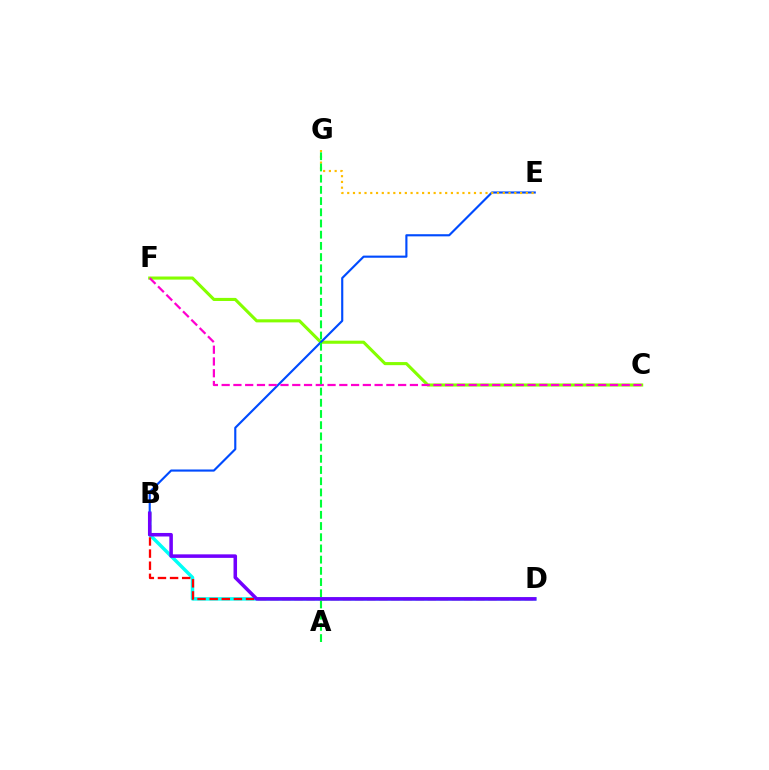{('B', 'D'): [{'color': '#00fff6', 'line_style': 'solid', 'thickness': 2.5}, {'color': '#ff0000', 'line_style': 'dashed', 'thickness': 1.65}, {'color': '#7200ff', 'line_style': 'solid', 'thickness': 2.54}], ('C', 'F'): [{'color': '#84ff00', 'line_style': 'solid', 'thickness': 2.23}, {'color': '#ff00cf', 'line_style': 'dashed', 'thickness': 1.6}], ('B', 'E'): [{'color': '#004bff', 'line_style': 'solid', 'thickness': 1.54}], ('E', 'G'): [{'color': '#ffbd00', 'line_style': 'dotted', 'thickness': 1.57}], ('A', 'G'): [{'color': '#00ff39', 'line_style': 'dashed', 'thickness': 1.52}]}